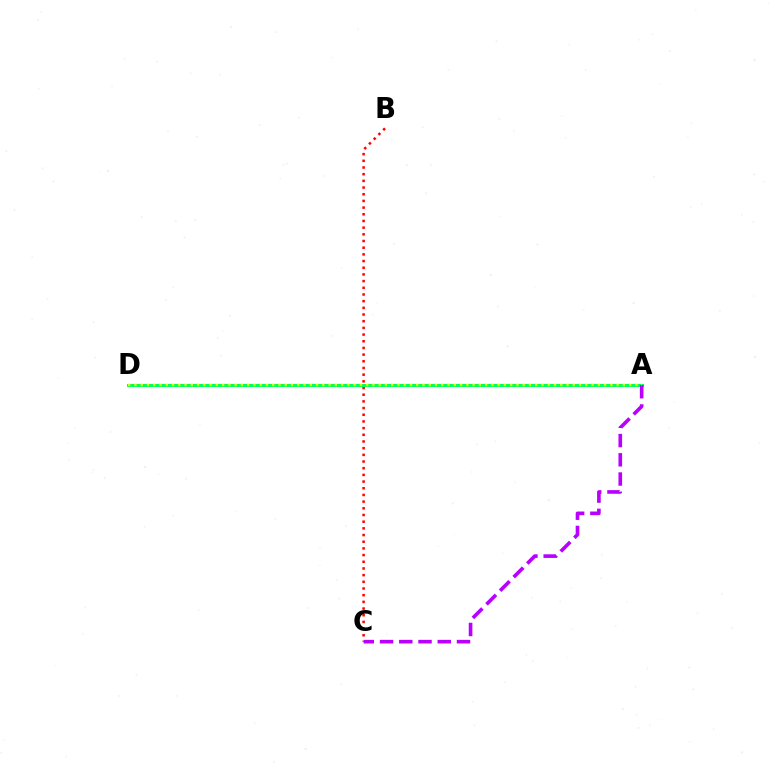{('A', 'D'): [{'color': '#0074ff', 'line_style': 'dotted', 'thickness': 1.97}, {'color': '#00ff5c', 'line_style': 'solid', 'thickness': 2.2}, {'color': '#d1ff00', 'line_style': 'dotted', 'thickness': 1.7}], ('B', 'C'): [{'color': '#ff0000', 'line_style': 'dotted', 'thickness': 1.82}], ('A', 'C'): [{'color': '#b900ff', 'line_style': 'dashed', 'thickness': 2.61}]}